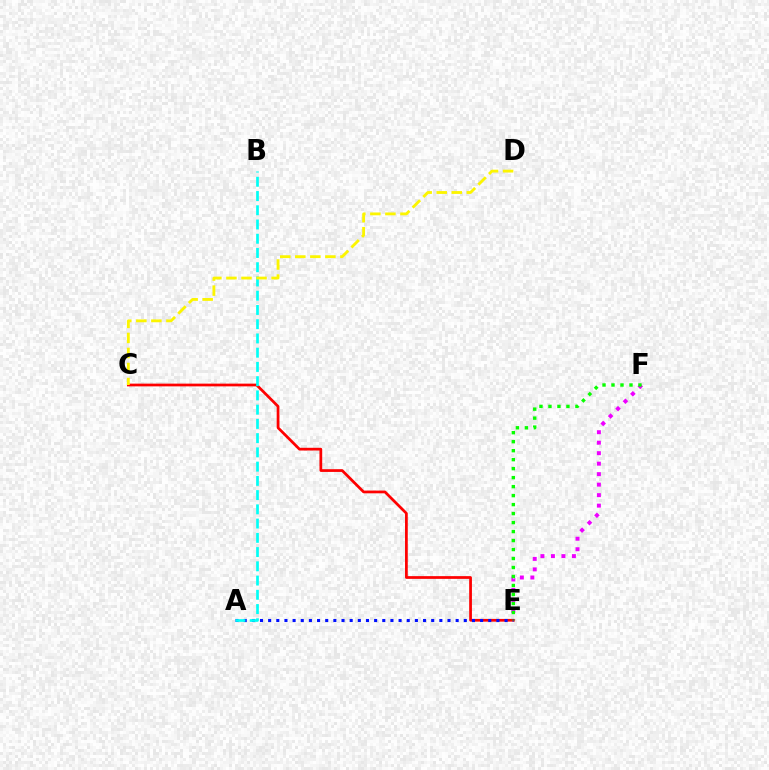{('E', 'F'): [{'color': '#ee00ff', 'line_style': 'dotted', 'thickness': 2.85}, {'color': '#08ff00', 'line_style': 'dotted', 'thickness': 2.44}], ('C', 'E'): [{'color': '#ff0000', 'line_style': 'solid', 'thickness': 1.97}], ('A', 'E'): [{'color': '#0010ff', 'line_style': 'dotted', 'thickness': 2.22}], ('A', 'B'): [{'color': '#00fff6', 'line_style': 'dashed', 'thickness': 1.93}], ('C', 'D'): [{'color': '#fcf500', 'line_style': 'dashed', 'thickness': 2.04}]}